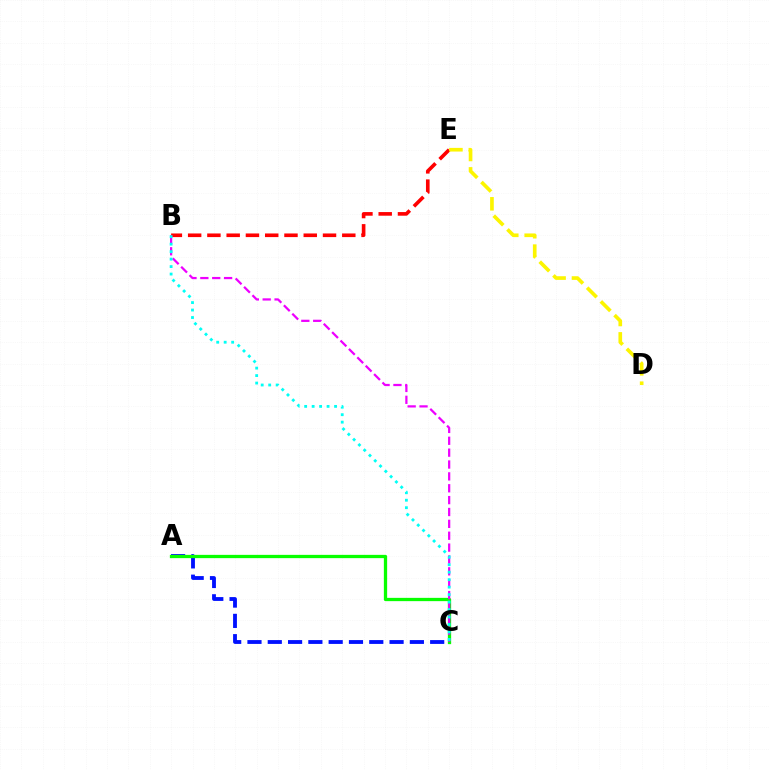{('B', 'E'): [{'color': '#ff0000', 'line_style': 'dashed', 'thickness': 2.62}], ('A', 'C'): [{'color': '#0010ff', 'line_style': 'dashed', 'thickness': 2.76}, {'color': '#08ff00', 'line_style': 'solid', 'thickness': 2.36}], ('B', 'C'): [{'color': '#ee00ff', 'line_style': 'dashed', 'thickness': 1.61}, {'color': '#00fff6', 'line_style': 'dotted', 'thickness': 2.03}], ('D', 'E'): [{'color': '#fcf500', 'line_style': 'dashed', 'thickness': 2.63}]}